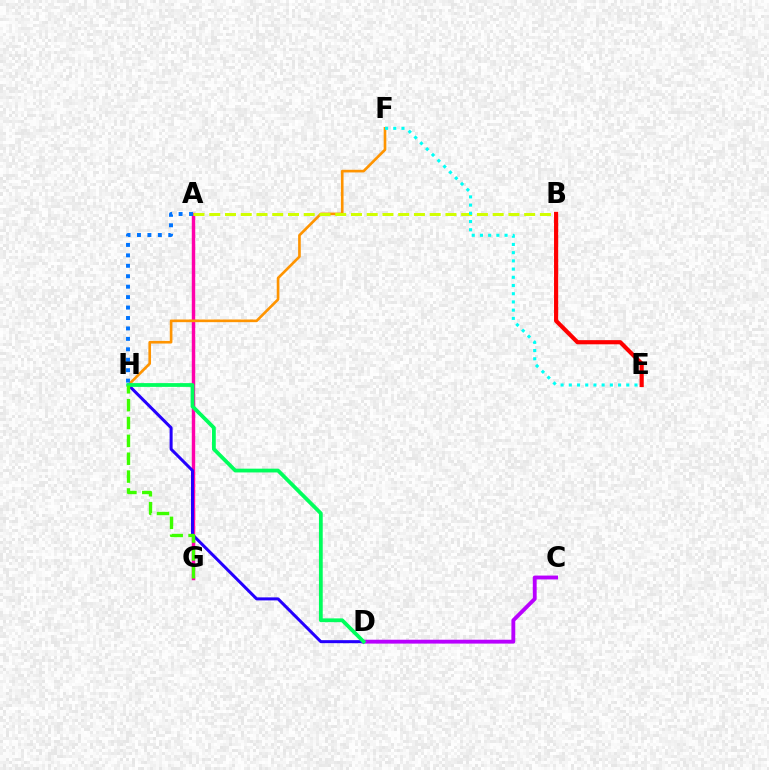{('A', 'G'): [{'color': '#ff00ac', 'line_style': 'solid', 'thickness': 2.48}], ('D', 'H'): [{'color': '#2500ff', 'line_style': 'solid', 'thickness': 2.17}, {'color': '#00ff5c', 'line_style': 'solid', 'thickness': 2.72}], ('F', 'H'): [{'color': '#ff9400', 'line_style': 'solid', 'thickness': 1.9}], ('C', 'D'): [{'color': '#b900ff', 'line_style': 'solid', 'thickness': 2.78}], ('A', 'B'): [{'color': '#d1ff00', 'line_style': 'dashed', 'thickness': 2.14}], ('G', 'H'): [{'color': '#3dff00', 'line_style': 'dashed', 'thickness': 2.43}], ('B', 'E'): [{'color': '#ff0000', 'line_style': 'solid', 'thickness': 3.0}], ('E', 'F'): [{'color': '#00fff6', 'line_style': 'dotted', 'thickness': 2.23}], ('A', 'H'): [{'color': '#0074ff', 'line_style': 'dotted', 'thickness': 2.84}]}